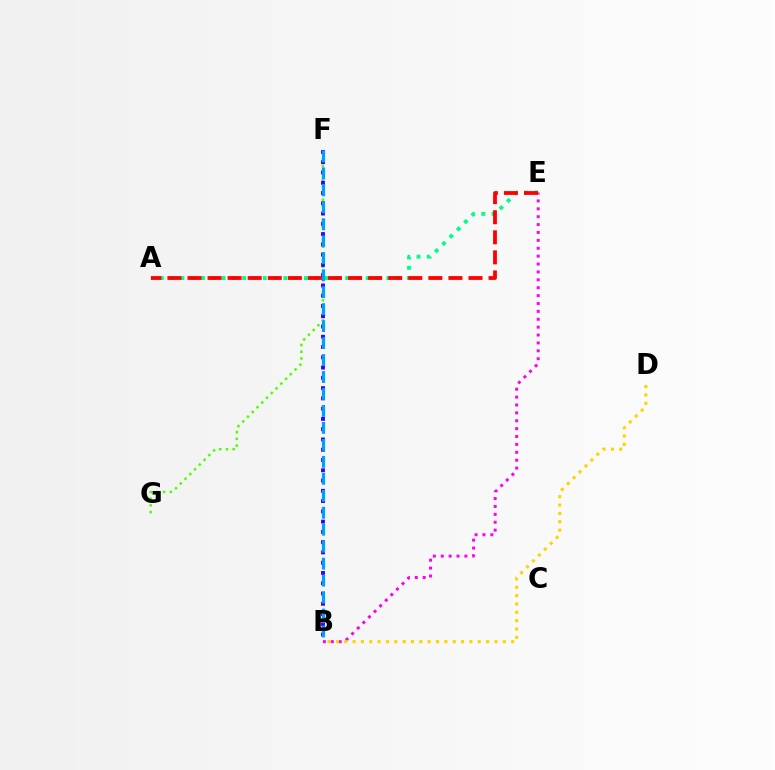{('B', 'E'): [{'color': '#ff00ed', 'line_style': 'dotted', 'thickness': 2.14}], ('F', 'G'): [{'color': '#4fff00', 'line_style': 'dotted', 'thickness': 1.82}], ('A', 'E'): [{'color': '#00ff86', 'line_style': 'dotted', 'thickness': 2.8}, {'color': '#ff0000', 'line_style': 'dashed', 'thickness': 2.73}], ('B', 'F'): [{'color': '#3700ff', 'line_style': 'dotted', 'thickness': 2.79}, {'color': '#009eff', 'line_style': 'dashed', 'thickness': 2.31}], ('B', 'D'): [{'color': '#ffd500', 'line_style': 'dotted', 'thickness': 2.27}]}